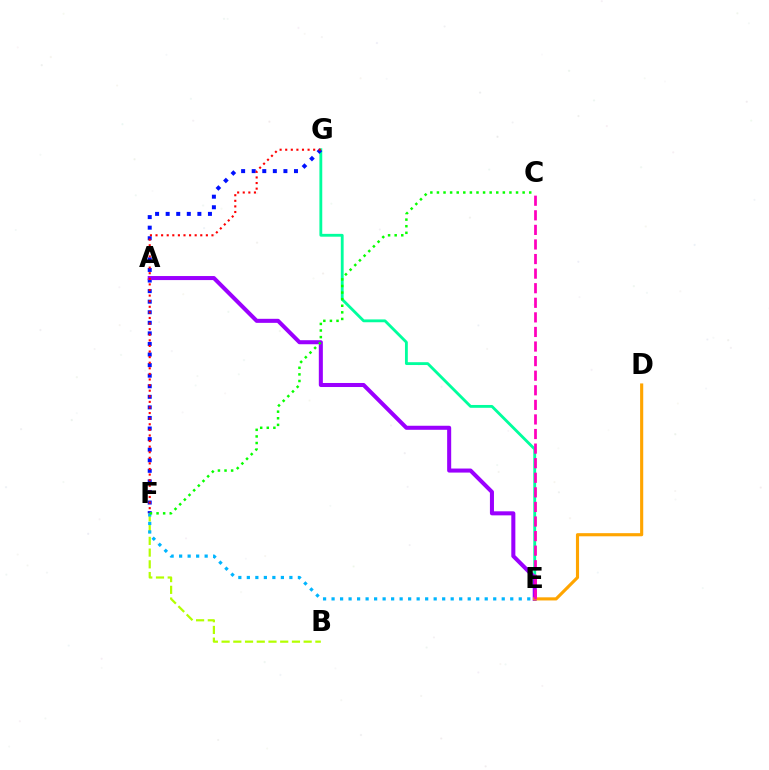{('E', 'G'): [{'color': '#00ff9d', 'line_style': 'solid', 'thickness': 2.04}], ('B', 'F'): [{'color': '#b3ff00', 'line_style': 'dashed', 'thickness': 1.59}], ('F', 'G'): [{'color': '#0010ff', 'line_style': 'dotted', 'thickness': 2.87}, {'color': '#ff0000', 'line_style': 'dotted', 'thickness': 1.52}], ('A', 'E'): [{'color': '#9b00ff', 'line_style': 'solid', 'thickness': 2.91}], ('D', 'E'): [{'color': '#ffa500', 'line_style': 'solid', 'thickness': 2.25}], ('E', 'F'): [{'color': '#00b5ff', 'line_style': 'dotted', 'thickness': 2.31}], ('C', 'F'): [{'color': '#08ff00', 'line_style': 'dotted', 'thickness': 1.79}], ('C', 'E'): [{'color': '#ff00bd', 'line_style': 'dashed', 'thickness': 1.98}]}